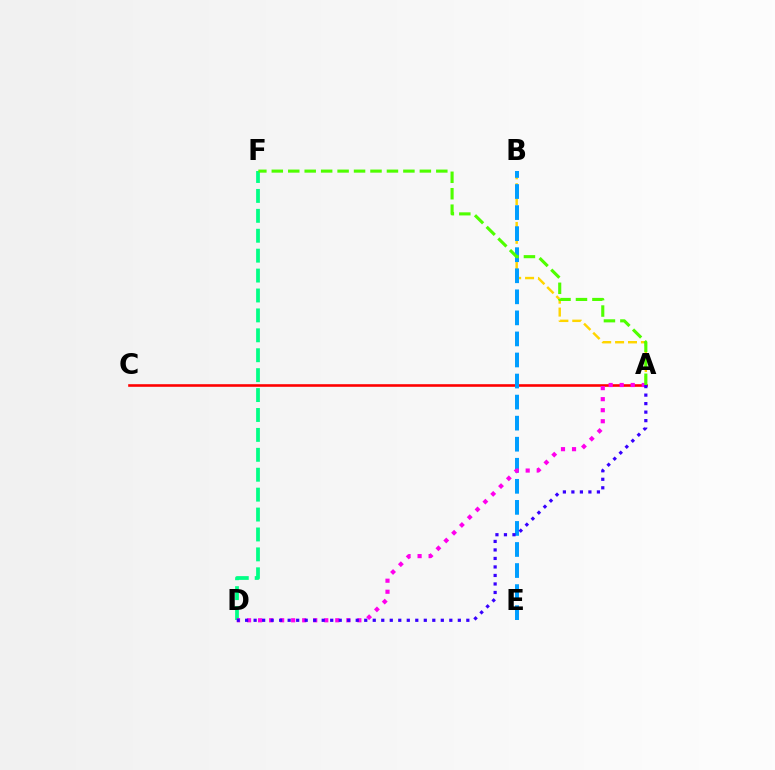{('A', 'B'): [{'color': '#ffd500', 'line_style': 'dashed', 'thickness': 1.75}], ('A', 'C'): [{'color': '#ff0000', 'line_style': 'solid', 'thickness': 1.88}], ('B', 'E'): [{'color': '#009eff', 'line_style': 'dashed', 'thickness': 2.86}], ('D', 'F'): [{'color': '#00ff86', 'line_style': 'dashed', 'thickness': 2.71}], ('A', 'D'): [{'color': '#ff00ed', 'line_style': 'dotted', 'thickness': 3.0}, {'color': '#3700ff', 'line_style': 'dotted', 'thickness': 2.31}], ('A', 'F'): [{'color': '#4fff00', 'line_style': 'dashed', 'thickness': 2.23}]}